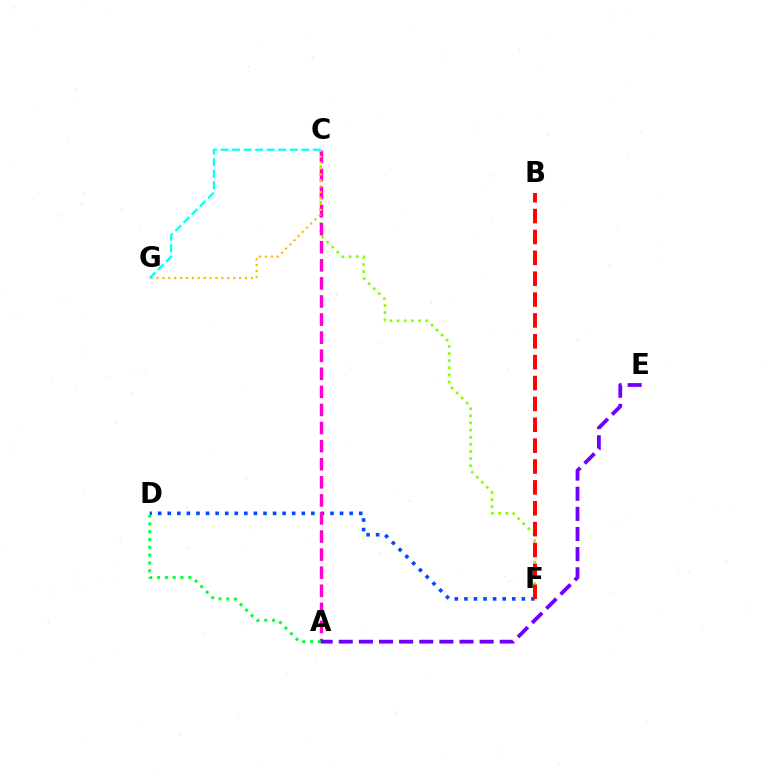{('C', 'F'): [{'color': '#84ff00', 'line_style': 'dotted', 'thickness': 1.93}], ('D', 'F'): [{'color': '#004bff', 'line_style': 'dotted', 'thickness': 2.6}], ('B', 'F'): [{'color': '#ff0000', 'line_style': 'dashed', 'thickness': 2.83}], ('A', 'C'): [{'color': '#ff00cf', 'line_style': 'dashed', 'thickness': 2.46}], ('A', 'D'): [{'color': '#00ff39', 'line_style': 'dotted', 'thickness': 2.12}], ('C', 'G'): [{'color': '#ffbd00', 'line_style': 'dotted', 'thickness': 1.6}, {'color': '#00fff6', 'line_style': 'dashed', 'thickness': 1.57}], ('A', 'E'): [{'color': '#7200ff', 'line_style': 'dashed', 'thickness': 2.73}]}